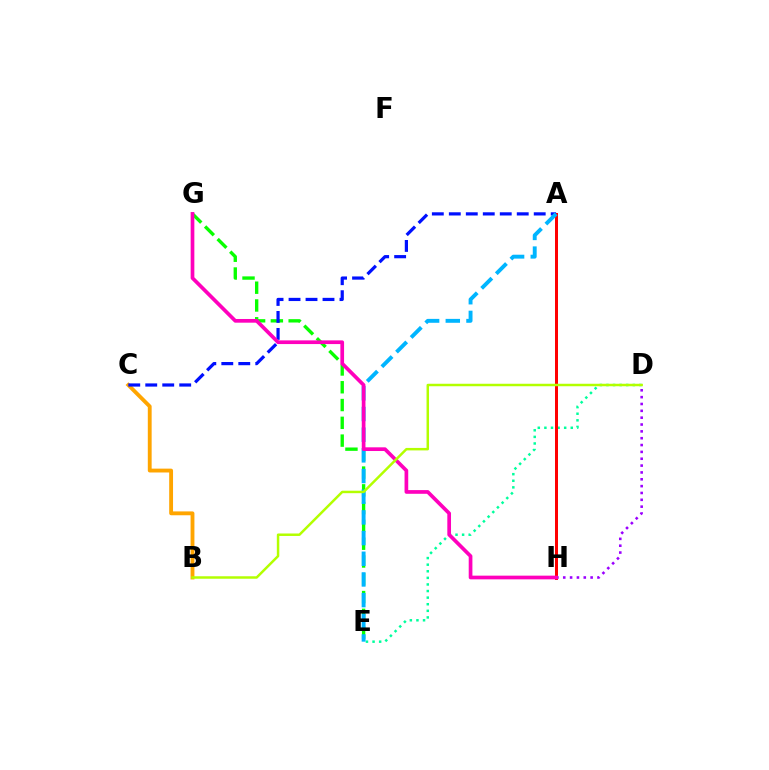{('E', 'G'): [{'color': '#08ff00', 'line_style': 'dashed', 'thickness': 2.42}], ('B', 'C'): [{'color': '#ffa500', 'line_style': 'solid', 'thickness': 2.77}], ('D', 'E'): [{'color': '#00ff9d', 'line_style': 'dotted', 'thickness': 1.79}], ('D', 'H'): [{'color': '#9b00ff', 'line_style': 'dotted', 'thickness': 1.86}], ('A', 'H'): [{'color': '#ff0000', 'line_style': 'solid', 'thickness': 2.17}], ('A', 'C'): [{'color': '#0010ff', 'line_style': 'dashed', 'thickness': 2.31}], ('A', 'E'): [{'color': '#00b5ff', 'line_style': 'dashed', 'thickness': 2.81}], ('G', 'H'): [{'color': '#ff00bd', 'line_style': 'solid', 'thickness': 2.66}], ('B', 'D'): [{'color': '#b3ff00', 'line_style': 'solid', 'thickness': 1.78}]}